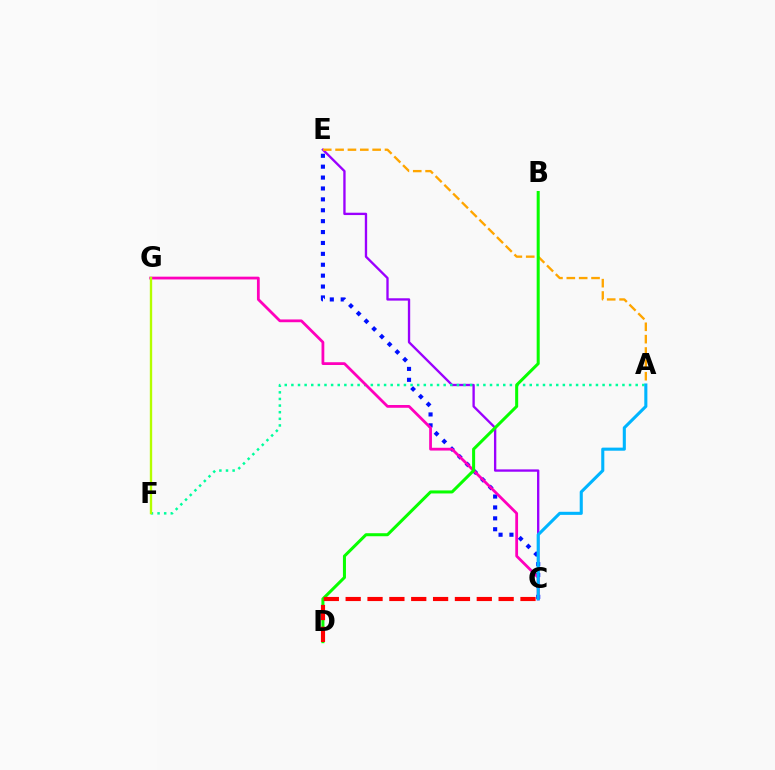{('C', 'E'): [{'color': '#9b00ff', 'line_style': 'solid', 'thickness': 1.68}, {'color': '#0010ff', 'line_style': 'dotted', 'thickness': 2.96}], ('A', 'E'): [{'color': '#ffa500', 'line_style': 'dashed', 'thickness': 1.68}], ('A', 'F'): [{'color': '#00ff9d', 'line_style': 'dotted', 'thickness': 1.8}], ('C', 'G'): [{'color': '#ff00bd', 'line_style': 'solid', 'thickness': 2.0}], ('A', 'C'): [{'color': '#00b5ff', 'line_style': 'solid', 'thickness': 2.22}], ('B', 'D'): [{'color': '#08ff00', 'line_style': 'solid', 'thickness': 2.18}], ('C', 'D'): [{'color': '#ff0000', 'line_style': 'dashed', 'thickness': 2.97}], ('F', 'G'): [{'color': '#b3ff00', 'line_style': 'solid', 'thickness': 1.7}]}